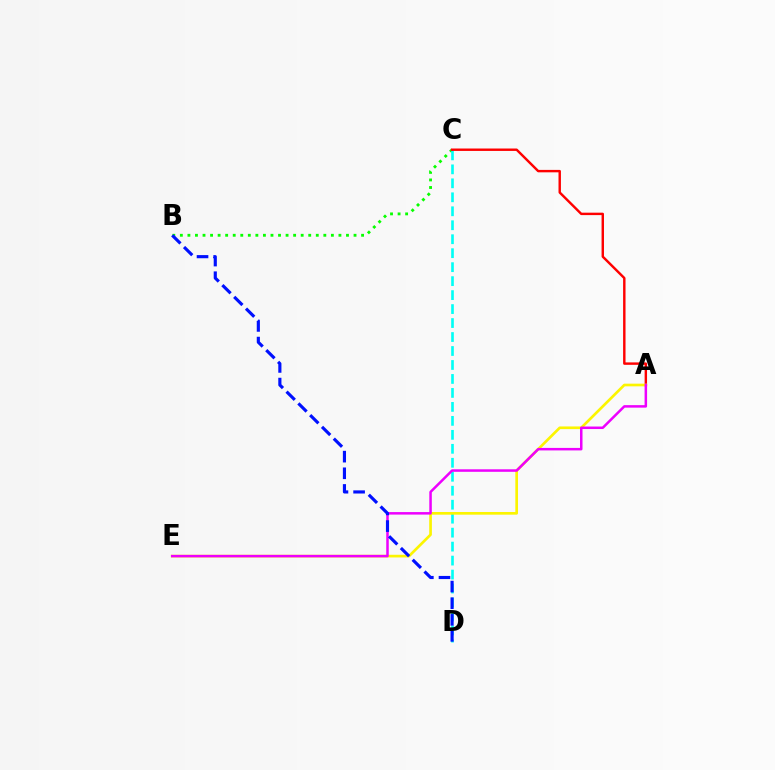{('B', 'C'): [{'color': '#08ff00', 'line_style': 'dotted', 'thickness': 2.05}], ('C', 'D'): [{'color': '#00fff6', 'line_style': 'dashed', 'thickness': 1.9}], ('A', 'C'): [{'color': '#ff0000', 'line_style': 'solid', 'thickness': 1.75}], ('A', 'E'): [{'color': '#fcf500', 'line_style': 'solid', 'thickness': 1.92}, {'color': '#ee00ff', 'line_style': 'solid', 'thickness': 1.81}], ('B', 'D'): [{'color': '#0010ff', 'line_style': 'dashed', 'thickness': 2.26}]}